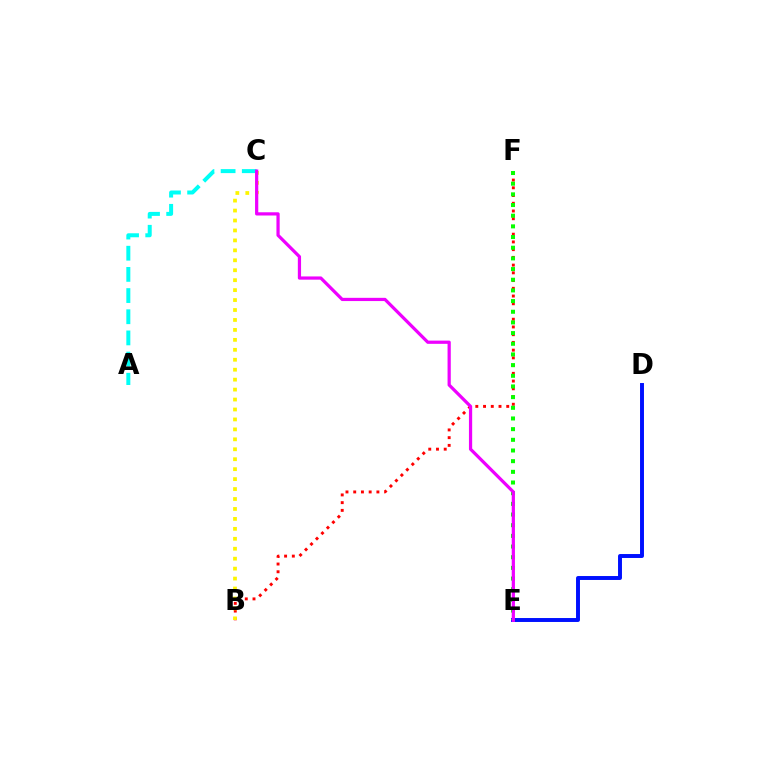{('D', 'E'): [{'color': '#0010ff', 'line_style': 'solid', 'thickness': 2.84}], ('B', 'F'): [{'color': '#ff0000', 'line_style': 'dotted', 'thickness': 2.1}], ('B', 'C'): [{'color': '#fcf500', 'line_style': 'dotted', 'thickness': 2.7}], ('A', 'C'): [{'color': '#00fff6', 'line_style': 'dashed', 'thickness': 2.88}], ('E', 'F'): [{'color': '#08ff00', 'line_style': 'dotted', 'thickness': 2.9}], ('C', 'E'): [{'color': '#ee00ff', 'line_style': 'solid', 'thickness': 2.32}]}